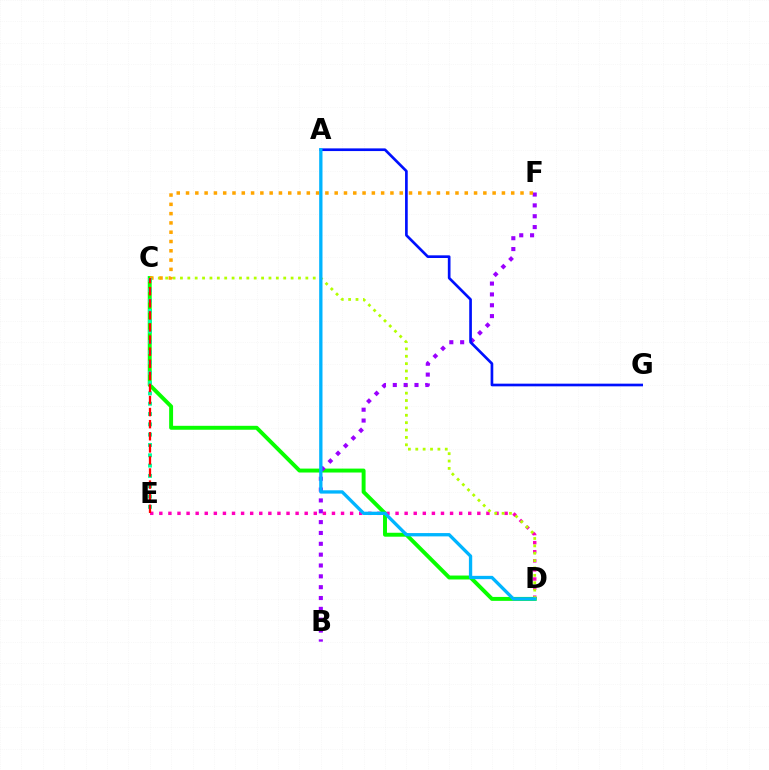{('D', 'E'): [{'color': '#ff00bd', 'line_style': 'dotted', 'thickness': 2.47}], ('C', 'D'): [{'color': '#08ff00', 'line_style': 'solid', 'thickness': 2.83}, {'color': '#b3ff00', 'line_style': 'dotted', 'thickness': 2.0}], ('B', 'F'): [{'color': '#9b00ff', 'line_style': 'dotted', 'thickness': 2.95}], ('C', 'F'): [{'color': '#ffa500', 'line_style': 'dotted', 'thickness': 2.52}], ('C', 'E'): [{'color': '#00ff9d', 'line_style': 'dotted', 'thickness': 2.8}, {'color': '#ff0000', 'line_style': 'dashed', 'thickness': 1.64}], ('A', 'G'): [{'color': '#0010ff', 'line_style': 'solid', 'thickness': 1.93}], ('A', 'D'): [{'color': '#00b5ff', 'line_style': 'solid', 'thickness': 2.39}]}